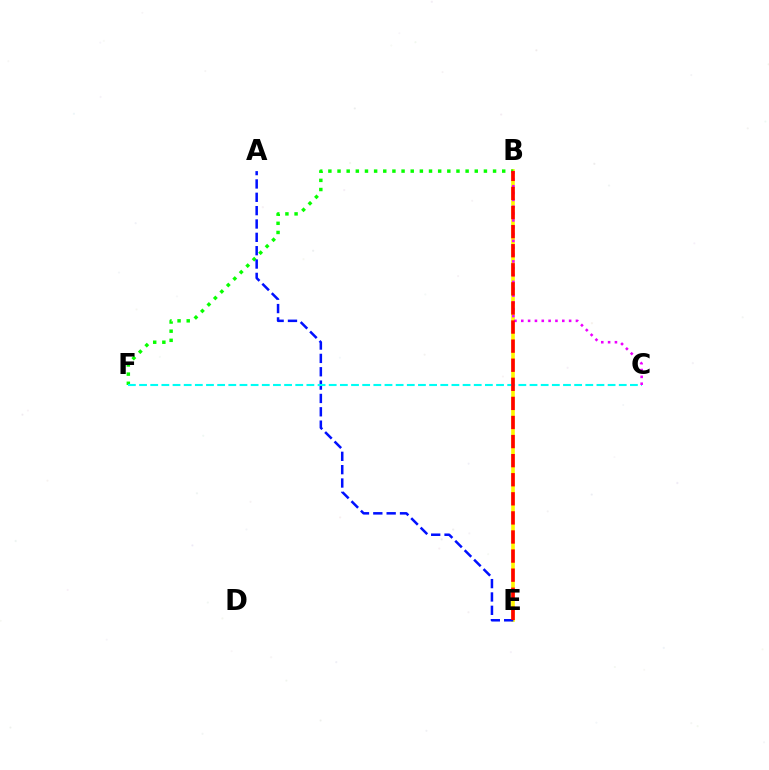{('B', 'E'): [{'color': '#fcf500', 'line_style': 'solid', 'thickness': 2.6}, {'color': '#ff0000', 'line_style': 'dashed', 'thickness': 2.59}], ('B', 'F'): [{'color': '#08ff00', 'line_style': 'dotted', 'thickness': 2.49}], ('A', 'E'): [{'color': '#0010ff', 'line_style': 'dashed', 'thickness': 1.81}], ('C', 'F'): [{'color': '#00fff6', 'line_style': 'dashed', 'thickness': 1.52}], ('B', 'C'): [{'color': '#ee00ff', 'line_style': 'dotted', 'thickness': 1.86}]}